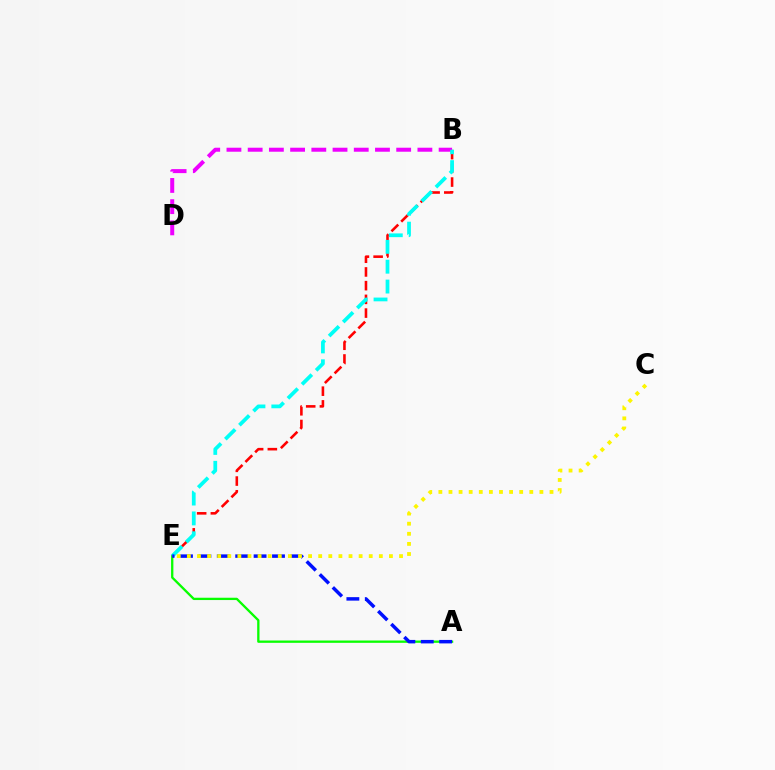{('A', 'E'): [{'color': '#08ff00', 'line_style': 'solid', 'thickness': 1.67}, {'color': '#0010ff', 'line_style': 'dashed', 'thickness': 2.5}], ('B', 'E'): [{'color': '#ff0000', 'line_style': 'dashed', 'thickness': 1.86}, {'color': '#00fff6', 'line_style': 'dashed', 'thickness': 2.7}], ('B', 'D'): [{'color': '#ee00ff', 'line_style': 'dashed', 'thickness': 2.88}], ('C', 'E'): [{'color': '#fcf500', 'line_style': 'dotted', 'thickness': 2.75}]}